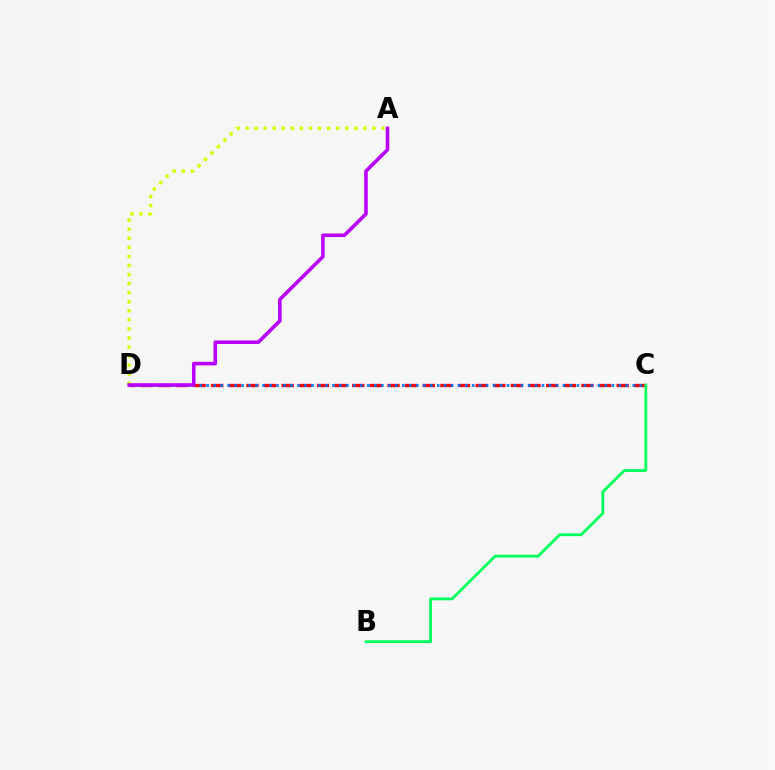{('C', 'D'): [{'color': '#ff0000', 'line_style': 'dashed', 'thickness': 2.4}, {'color': '#0074ff', 'line_style': 'dotted', 'thickness': 1.9}], ('B', 'C'): [{'color': '#00ff5c', 'line_style': 'solid', 'thickness': 2.02}], ('A', 'D'): [{'color': '#d1ff00', 'line_style': 'dotted', 'thickness': 2.46}, {'color': '#b900ff', 'line_style': 'solid', 'thickness': 2.56}]}